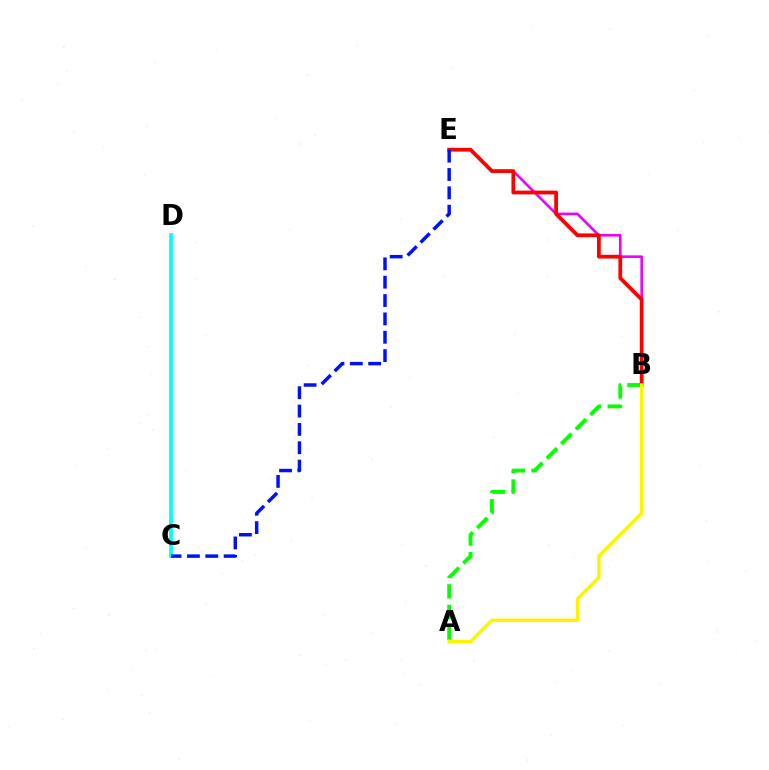{('A', 'B'): [{'color': '#08ff00', 'line_style': 'dashed', 'thickness': 2.79}, {'color': '#fcf500', 'line_style': 'solid', 'thickness': 2.52}], ('C', 'D'): [{'color': '#00fff6', 'line_style': 'solid', 'thickness': 2.69}], ('B', 'E'): [{'color': '#ee00ff', 'line_style': 'solid', 'thickness': 1.87}, {'color': '#ff0000', 'line_style': 'solid', 'thickness': 2.72}], ('C', 'E'): [{'color': '#0010ff', 'line_style': 'dashed', 'thickness': 2.49}]}